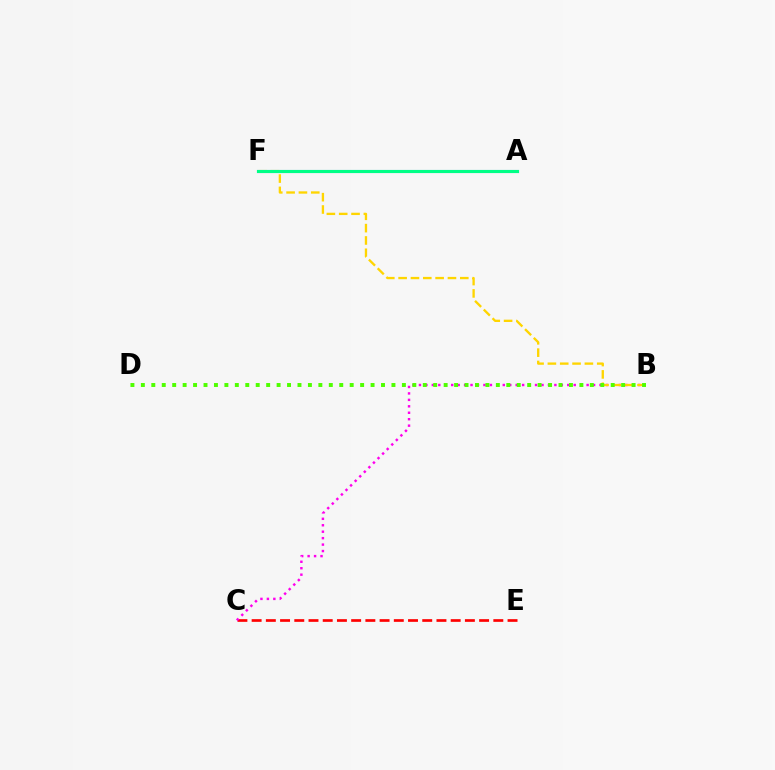{('C', 'E'): [{'color': '#ff0000', 'line_style': 'dashed', 'thickness': 1.93}], ('A', 'F'): [{'color': '#3700ff', 'line_style': 'solid', 'thickness': 2.19}, {'color': '#009eff', 'line_style': 'solid', 'thickness': 2.14}, {'color': '#00ff86', 'line_style': 'solid', 'thickness': 2.23}], ('B', 'C'): [{'color': '#ff00ed', 'line_style': 'dotted', 'thickness': 1.75}], ('B', 'F'): [{'color': '#ffd500', 'line_style': 'dashed', 'thickness': 1.68}], ('B', 'D'): [{'color': '#4fff00', 'line_style': 'dotted', 'thickness': 2.84}]}